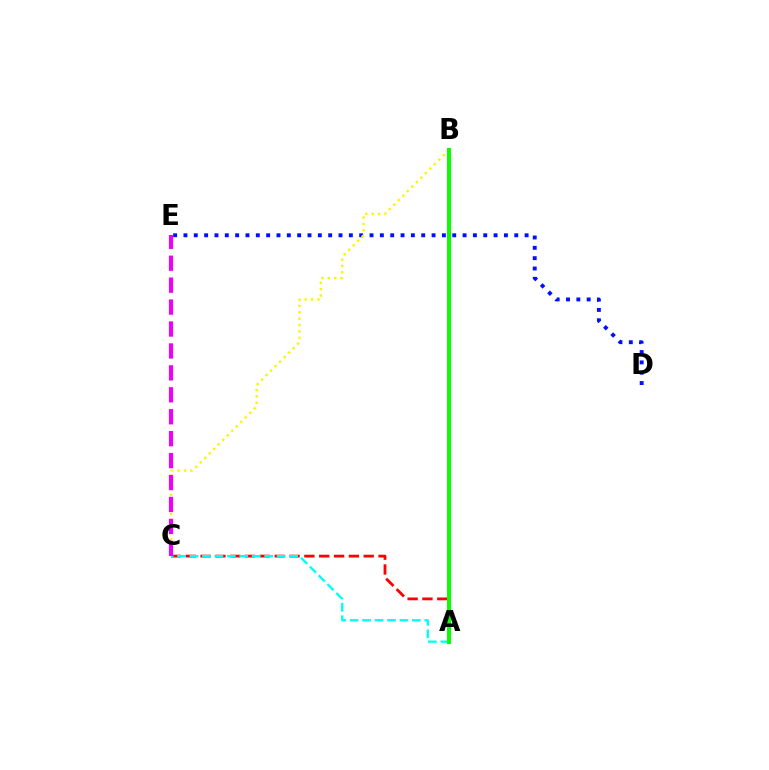{('D', 'E'): [{'color': '#0010ff', 'line_style': 'dotted', 'thickness': 2.81}], ('B', 'C'): [{'color': '#fcf500', 'line_style': 'dotted', 'thickness': 1.73}], ('A', 'C'): [{'color': '#ff0000', 'line_style': 'dashed', 'thickness': 2.01}, {'color': '#00fff6', 'line_style': 'dashed', 'thickness': 1.69}], ('A', 'B'): [{'color': '#08ff00', 'line_style': 'solid', 'thickness': 2.88}], ('C', 'E'): [{'color': '#ee00ff', 'line_style': 'dashed', 'thickness': 2.98}]}